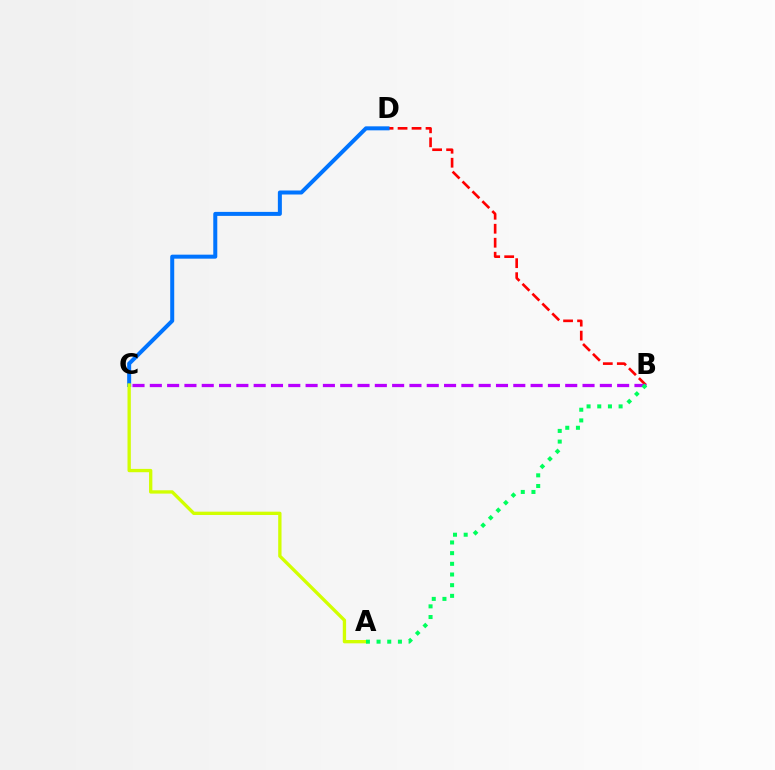{('B', 'D'): [{'color': '#ff0000', 'line_style': 'dashed', 'thickness': 1.9}], ('C', 'D'): [{'color': '#0074ff', 'line_style': 'solid', 'thickness': 2.88}], ('B', 'C'): [{'color': '#b900ff', 'line_style': 'dashed', 'thickness': 2.35}], ('A', 'C'): [{'color': '#d1ff00', 'line_style': 'solid', 'thickness': 2.39}], ('A', 'B'): [{'color': '#00ff5c', 'line_style': 'dotted', 'thickness': 2.9}]}